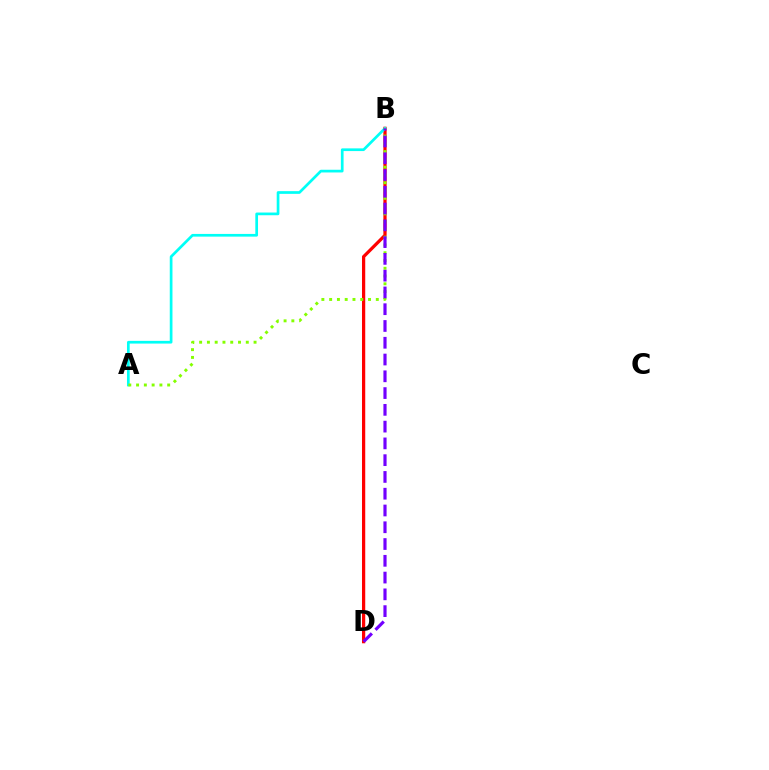{('B', 'D'): [{'color': '#ff0000', 'line_style': 'solid', 'thickness': 2.33}, {'color': '#7200ff', 'line_style': 'dashed', 'thickness': 2.28}], ('A', 'B'): [{'color': '#00fff6', 'line_style': 'solid', 'thickness': 1.95}, {'color': '#84ff00', 'line_style': 'dotted', 'thickness': 2.11}]}